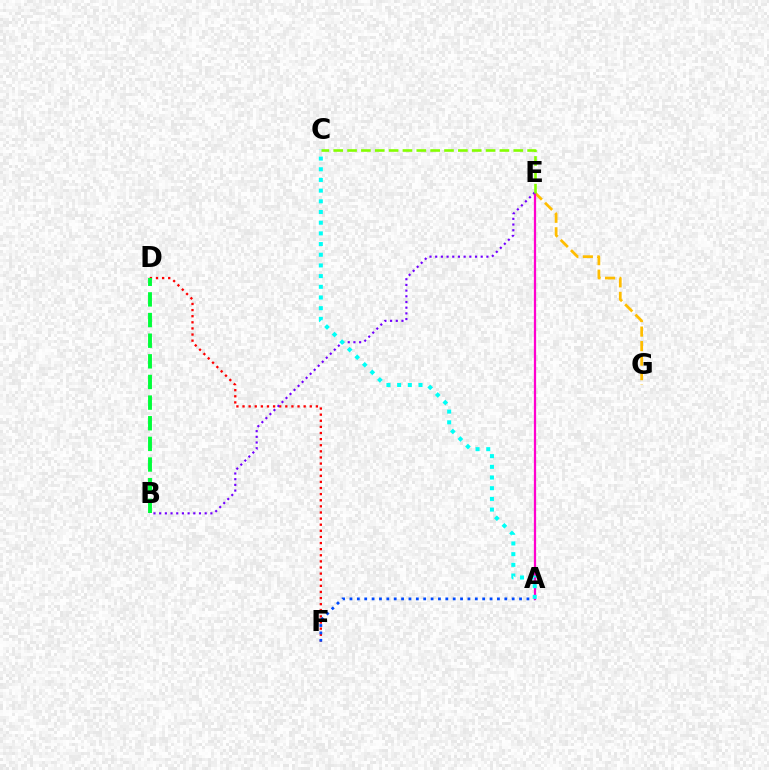{('D', 'F'): [{'color': '#ff0000', 'line_style': 'dotted', 'thickness': 1.66}], ('B', 'D'): [{'color': '#00ff39', 'line_style': 'dashed', 'thickness': 2.8}], ('A', 'F'): [{'color': '#004bff', 'line_style': 'dotted', 'thickness': 2.0}], ('E', 'G'): [{'color': '#ffbd00', 'line_style': 'dashed', 'thickness': 1.97}], ('A', 'E'): [{'color': '#ff00cf', 'line_style': 'solid', 'thickness': 1.63}], ('B', 'E'): [{'color': '#7200ff', 'line_style': 'dotted', 'thickness': 1.55}], ('C', 'E'): [{'color': '#84ff00', 'line_style': 'dashed', 'thickness': 1.88}], ('A', 'C'): [{'color': '#00fff6', 'line_style': 'dotted', 'thickness': 2.9}]}